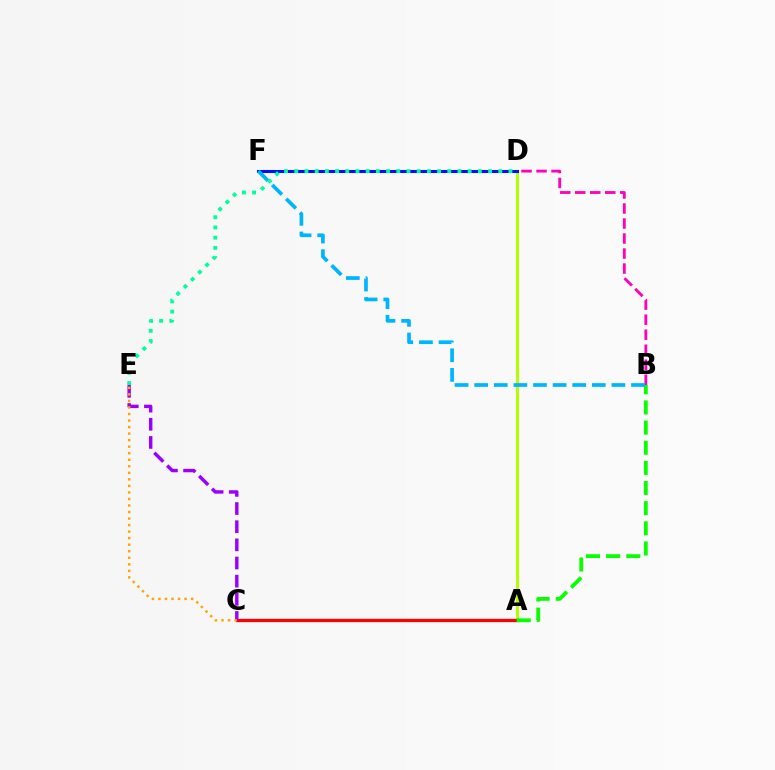{('A', 'D'): [{'color': '#b3ff00', 'line_style': 'solid', 'thickness': 2.15}], ('D', 'F'): [{'color': '#0010ff', 'line_style': 'solid', 'thickness': 2.2}], ('B', 'D'): [{'color': '#ff00bd', 'line_style': 'dashed', 'thickness': 2.04}], ('A', 'C'): [{'color': '#ff0000', 'line_style': 'solid', 'thickness': 2.35}], ('C', 'E'): [{'color': '#9b00ff', 'line_style': 'dashed', 'thickness': 2.47}, {'color': '#ffa500', 'line_style': 'dotted', 'thickness': 1.78}], ('A', 'B'): [{'color': '#08ff00', 'line_style': 'dashed', 'thickness': 2.74}], ('B', 'F'): [{'color': '#00b5ff', 'line_style': 'dashed', 'thickness': 2.66}], ('D', 'E'): [{'color': '#00ff9d', 'line_style': 'dotted', 'thickness': 2.77}]}